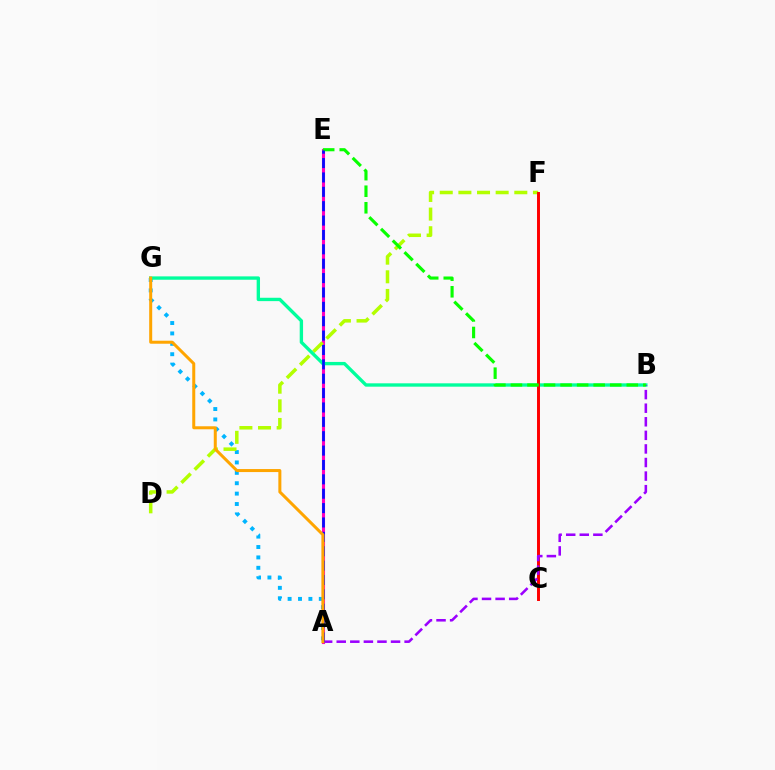{('A', 'G'): [{'color': '#00b5ff', 'line_style': 'dotted', 'thickness': 2.82}, {'color': '#ffa500', 'line_style': 'solid', 'thickness': 2.17}], ('A', 'E'): [{'color': '#ff00bd', 'line_style': 'solid', 'thickness': 2.22}, {'color': '#0010ff', 'line_style': 'dashed', 'thickness': 1.95}], ('D', 'F'): [{'color': '#b3ff00', 'line_style': 'dashed', 'thickness': 2.53}], ('B', 'G'): [{'color': '#00ff9d', 'line_style': 'solid', 'thickness': 2.42}], ('C', 'F'): [{'color': '#ff0000', 'line_style': 'solid', 'thickness': 2.13}], ('A', 'B'): [{'color': '#9b00ff', 'line_style': 'dashed', 'thickness': 1.84}], ('B', 'E'): [{'color': '#08ff00', 'line_style': 'dashed', 'thickness': 2.25}]}